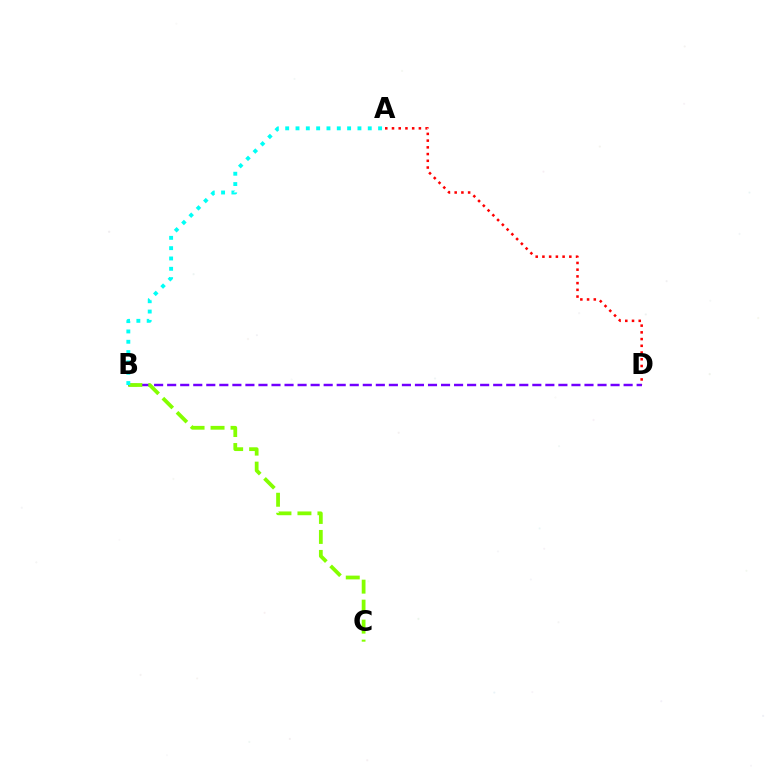{('B', 'D'): [{'color': '#7200ff', 'line_style': 'dashed', 'thickness': 1.77}], ('A', 'D'): [{'color': '#ff0000', 'line_style': 'dotted', 'thickness': 1.83}], ('B', 'C'): [{'color': '#84ff00', 'line_style': 'dashed', 'thickness': 2.72}], ('A', 'B'): [{'color': '#00fff6', 'line_style': 'dotted', 'thickness': 2.8}]}